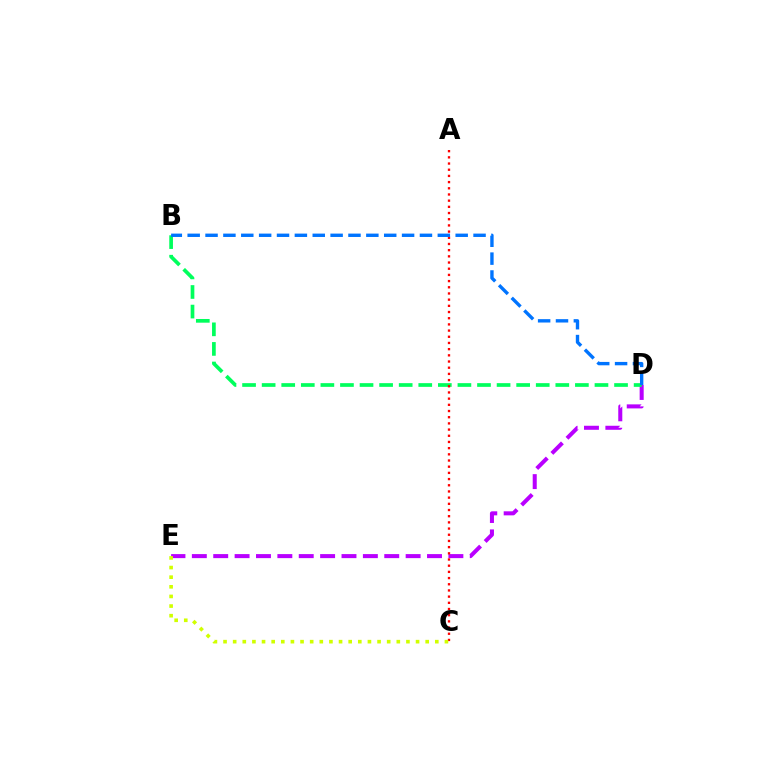{('D', 'E'): [{'color': '#b900ff', 'line_style': 'dashed', 'thickness': 2.9}], ('B', 'D'): [{'color': '#00ff5c', 'line_style': 'dashed', 'thickness': 2.66}, {'color': '#0074ff', 'line_style': 'dashed', 'thickness': 2.43}], ('A', 'C'): [{'color': '#ff0000', 'line_style': 'dotted', 'thickness': 1.68}], ('C', 'E'): [{'color': '#d1ff00', 'line_style': 'dotted', 'thickness': 2.62}]}